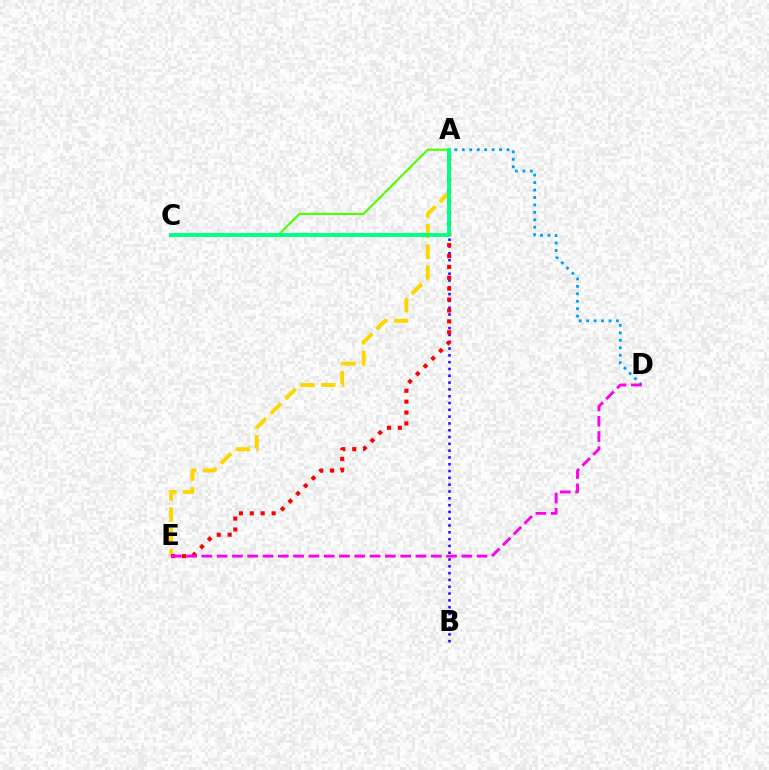{('A', 'D'): [{'color': '#009eff', 'line_style': 'dotted', 'thickness': 2.02}], ('A', 'B'): [{'color': '#3700ff', 'line_style': 'dotted', 'thickness': 1.85}], ('A', 'E'): [{'color': '#ffd500', 'line_style': 'dashed', 'thickness': 2.82}, {'color': '#ff0000', 'line_style': 'dotted', 'thickness': 2.96}], ('D', 'E'): [{'color': '#ff00ed', 'line_style': 'dashed', 'thickness': 2.08}], ('A', 'C'): [{'color': '#4fff00', 'line_style': 'solid', 'thickness': 1.55}, {'color': '#00ff86', 'line_style': 'solid', 'thickness': 2.8}]}